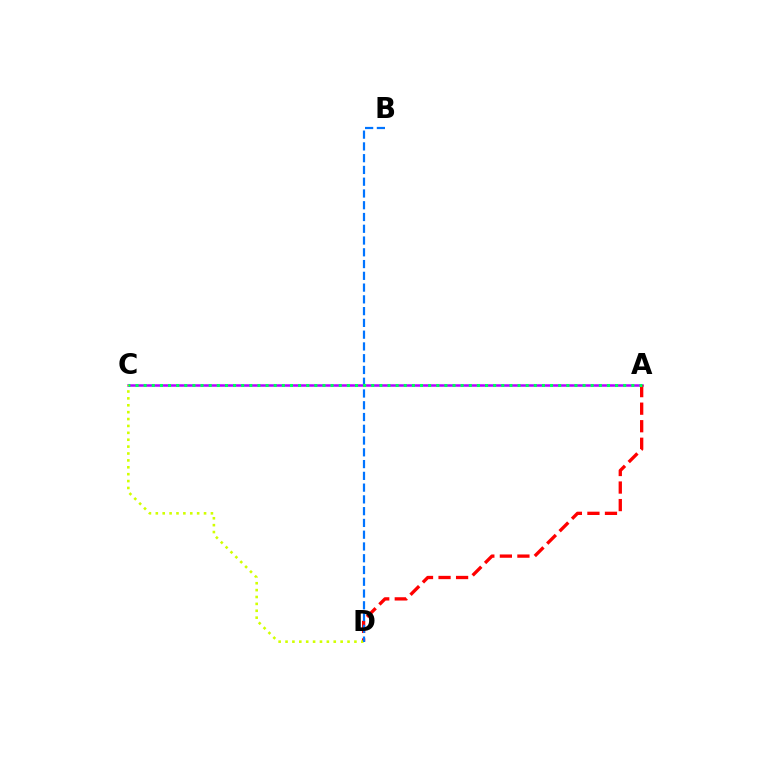{('A', 'C'): [{'color': '#b900ff', 'line_style': 'solid', 'thickness': 1.82}, {'color': '#00ff5c', 'line_style': 'dotted', 'thickness': 2.21}], ('A', 'D'): [{'color': '#ff0000', 'line_style': 'dashed', 'thickness': 2.38}], ('C', 'D'): [{'color': '#d1ff00', 'line_style': 'dotted', 'thickness': 1.87}], ('B', 'D'): [{'color': '#0074ff', 'line_style': 'dashed', 'thickness': 1.6}]}